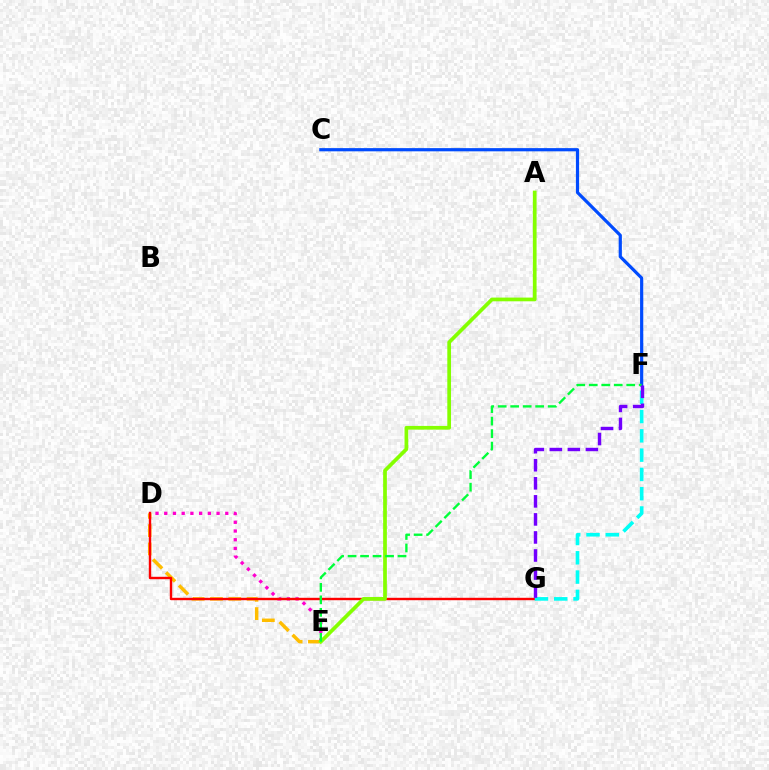{('C', 'F'): [{'color': '#004bff', 'line_style': 'solid', 'thickness': 2.3}], ('D', 'E'): [{'color': '#ff00cf', 'line_style': 'dotted', 'thickness': 2.37}, {'color': '#ffbd00', 'line_style': 'dashed', 'thickness': 2.49}], ('D', 'G'): [{'color': '#ff0000', 'line_style': 'solid', 'thickness': 1.73}], ('A', 'E'): [{'color': '#84ff00', 'line_style': 'solid', 'thickness': 2.68}], ('E', 'F'): [{'color': '#00ff39', 'line_style': 'dashed', 'thickness': 1.7}], ('F', 'G'): [{'color': '#00fff6', 'line_style': 'dashed', 'thickness': 2.62}, {'color': '#7200ff', 'line_style': 'dashed', 'thickness': 2.45}]}